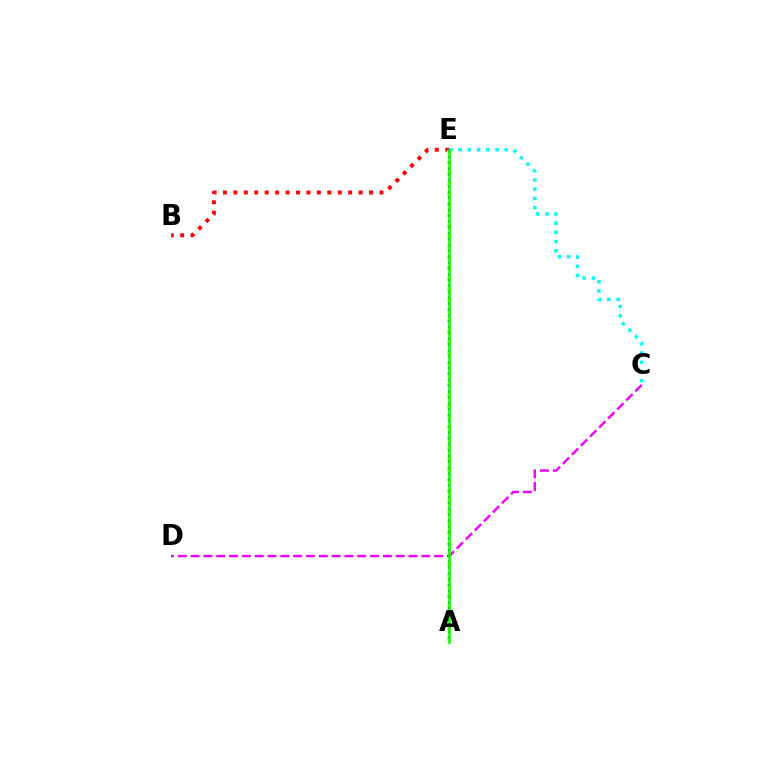{('C', 'E'): [{'color': '#00fff6', 'line_style': 'dotted', 'thickness': 2.51}], ('B', 'E'): [{'color': '#ff0000', 'line_style': 'dotted', 'thickness': 2.83}], ('A', 'E'): [{'color': '#fcf500', 'line_style': 'dotted', 'thickness': 2.88}, {'color': '#0010ff', 'line_style': 'dotted', 'thickness': 1.59}, {'color': '#08ff00', 'line_style': 'solid', 'thickness': 1.86}], ('C', 'D'): [{'color': '#ee00ff', 'line_style': 'dashed', 'thickness': 1.74}]}